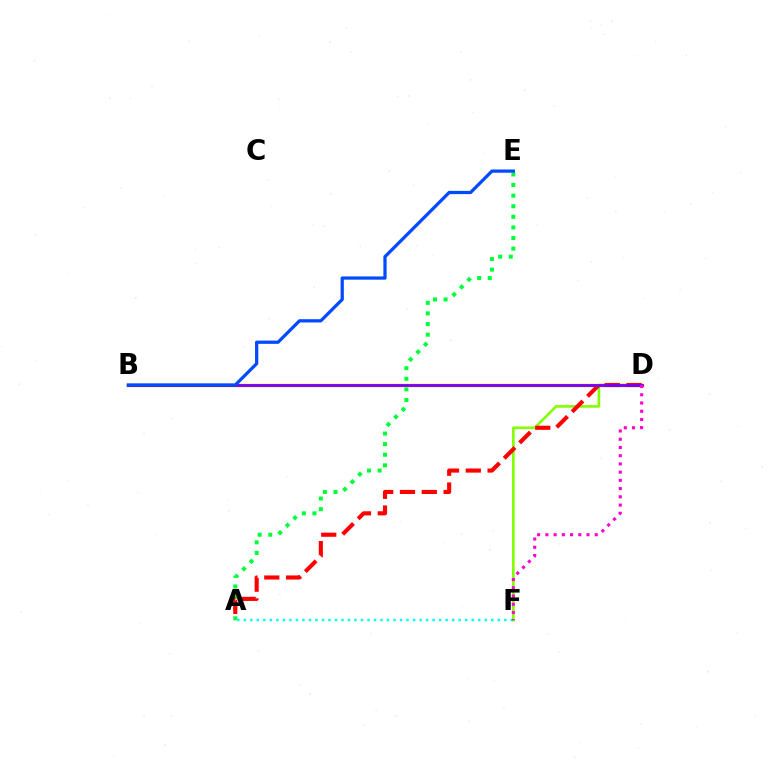{('D', 'F'): [{'color': '#84ff00', 'line_style': 'solid', 'thickness': 1.91}, {'color': '#ff00cf', 'line_style': 'dotted', 'thickness': 2.24}], ('A', 'E'): [{'color': '#00ff39', 'line_style': 'dotted', 'thickness': 2.88}], ('B', 'D'): [{'color': '#ffbd00', 'line_style': 'solid', 'thickness': 2.47}, {'color': '#7200ff', 'line_style': 'solid', 'thickness': 2.01}], ('A', 'D'): [{'color': '#ff0000', 'line_style': 'dashed', 'thickness': 2.96}], ('A', 'F'): [{'color': '#00fff6', 'line_style': 'dotted', 'thickness': 1.77}], ('B', 'E'): [{'color': '#004bff', 'line_style': 'solid', 'thickness': 2.34}]}